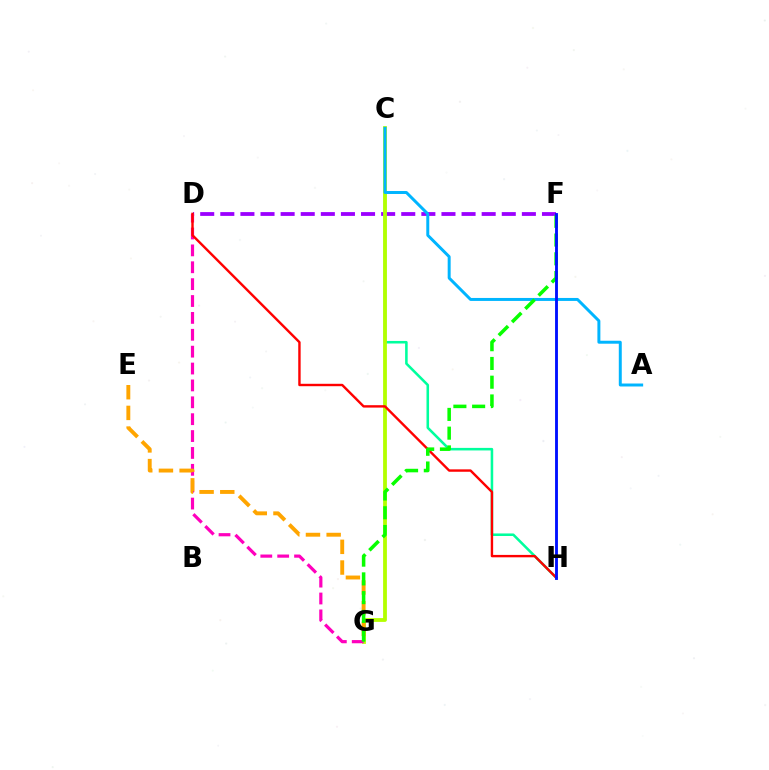{('D', 'F'): [{'color': '#9b00ff', 'line_style': 'dashed', 'thickness': 2.73}], ('C', 'H'): [{'color': '#00ff9d', 'line_style': 'solid', 'thickness': 1.84}], ('C', 'G'): [{'color': '#b3ff00', 'line_style': 'solid', 'thickness': 2.73}], ('D', 'G'): [{'color': '#ff00bd', 'line_style': 'dashed', 'thickness': 2.29}], ('E', 'G'): [{'color': '#ffa500', 'line_style': 'dashed', 'thickness': 2.81}], ('D', 'H'): [{'color': '#ff0000', 'line_style': 'solid', 'thickness': 1.73}], ('A', 'C'): [{'color': '#00b5ff', 'line_style': 'solid', 'thickness': 2.14}], ('F', 'G'): [{'color': '#08ff00', 'line_style': 'dashed', 'thickness': 2.55}], ('F', 'H'): [{'color': '#0010ff', 'line_style': 'solid', 'thickness': 2.06}]}